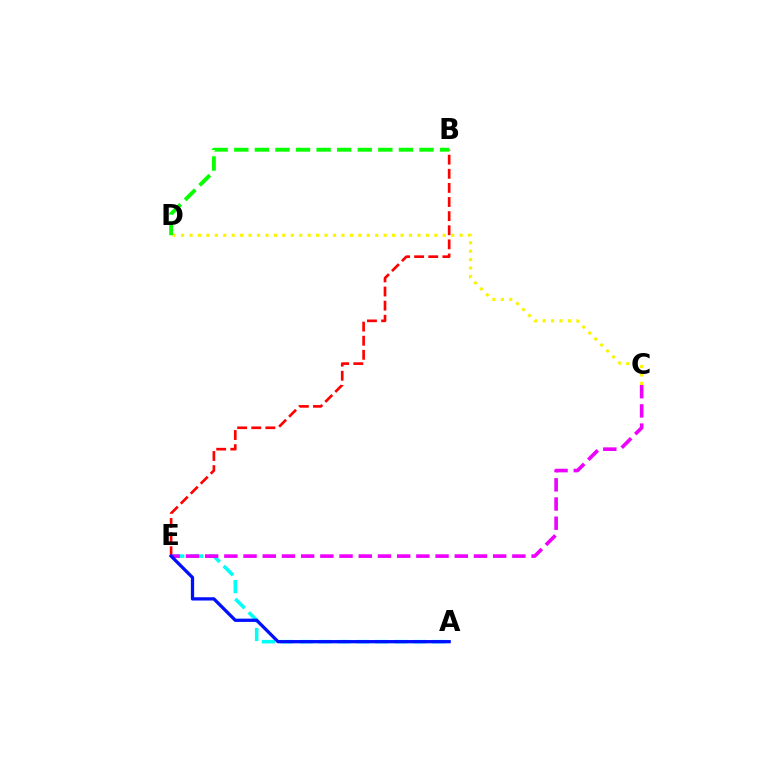{('B', 'E'): [{'color': '#ff0000', 'line_style': 'dashed', 'thickness': 1.92}], ('C', 'D'): [{'color': '#fcf500', 'line_style': 'dotted', 'thickness': 2.29}], ('A', 'E'): [{'color': '#00fff6', 'line_style': 'dashed', 'thickness': 2.57}, {'color': '#0010ff', 'line_style': 'solid', 'thickness': 2.36}], ('C', 'E'): [{'color': '#ee00ff', 'line_style': 'dashed', 'thickness': 2.61}], ('B', 'D'): [{'color': '#08ff00', 'line_style': 'dashed', 'thickness': 2.8}]}